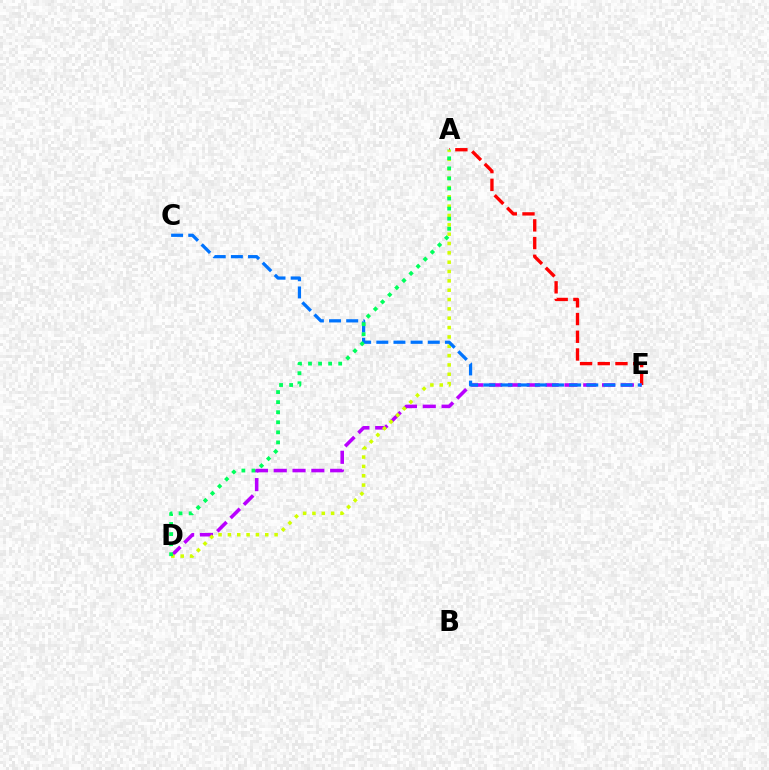{('A', 'E'): [{'color': '#ff0000', 'line_style': 'dashed', 'thickness': 2.41}], ('D', 'E'): [{'color': '#b900ff', 'line_style': 'dashed', 'thickness': 2.56}], ('A', 'D'): [{'color': '#d1ff00', 'line_style': 'dotted', 'thickness': 2.54}, {'color': '#00ff5c', 'line_style': 'dotted', 'thickness': 2.73}], ('C', 'E'): [{'color': '#0074ff', 'line_style': 'dashed', 'thickness': 2.33}]}